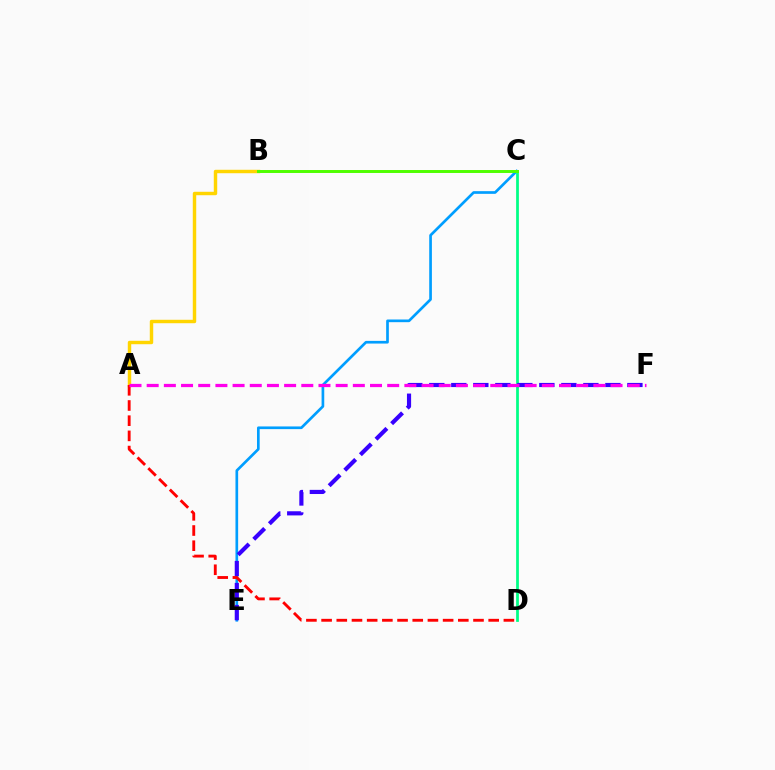{('A', 'B'): [{'color': '#ffd500', 'line_style': 'solid', 'thickness': 2.47}], ('C', 'E'): [{'color': '#009eff', 'line_style': 'solid', 'thickness': 1.93}], ('C', 'D'): [{'color': '#00ff86', 'line_style': 'solid', 'thickness': 1.98}], ('E', 'F'): [{'color': '#3700ff', 'line_style': 'dashed', 'thickness': 2.99}], ('A', 'D'): [{'color': '#ff0000', 'line_style': 'dashed', 'thickness': 2.06}], ('A', 'F'): [{'color': '#ff00ed', 'line_style': 'dashed', 'thickness': 2.33}], ('B', 'C'): [{'color': '#4fff00', 'line_style': 'solid', 'thickness': 2.13}]}